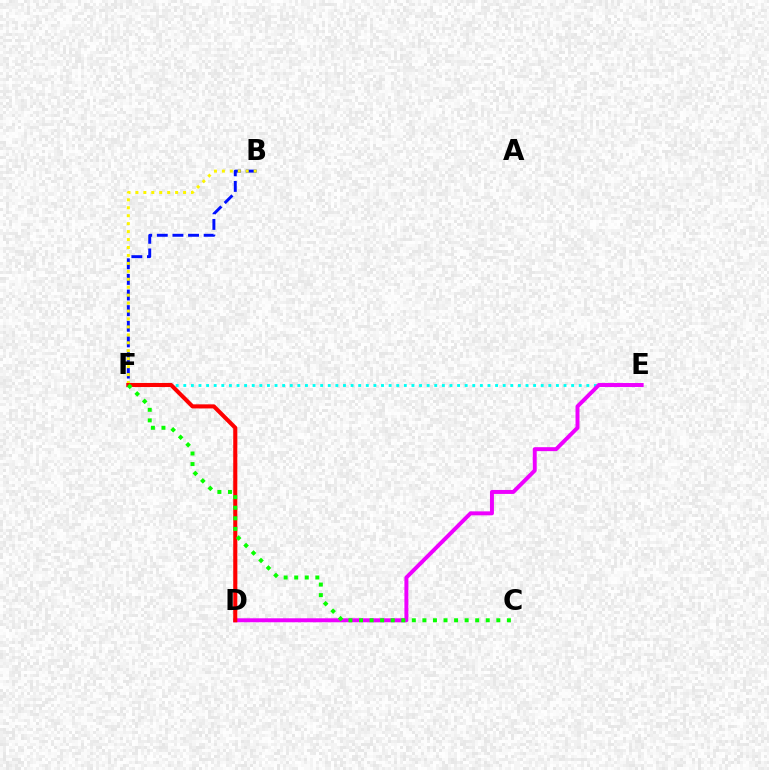{('E', 'F'): [{'color': '#00fff6', 'line_style': 'dotted', 'thickness': 2.07}], ('D', 'E'): [{'color': '#ee00ff', 'line_style': 'solid', 'thickness': 2.85}], ('B', 'F'): [{'color': '#0010ff', 'line_style': 'dashed', 'thickness': 2.12}, {'color': '#fcf500', 'line_style': 'dotted', 'thickness': 2.16}], ('D', 'F'): [{'color': '#ff0000', 'line_style': 'solid', 'thickness': 2.94}], ('C', 'F'): [{'color': '#08ff00', 'line_style': 'dotted', 'thickness': 2.87}]}